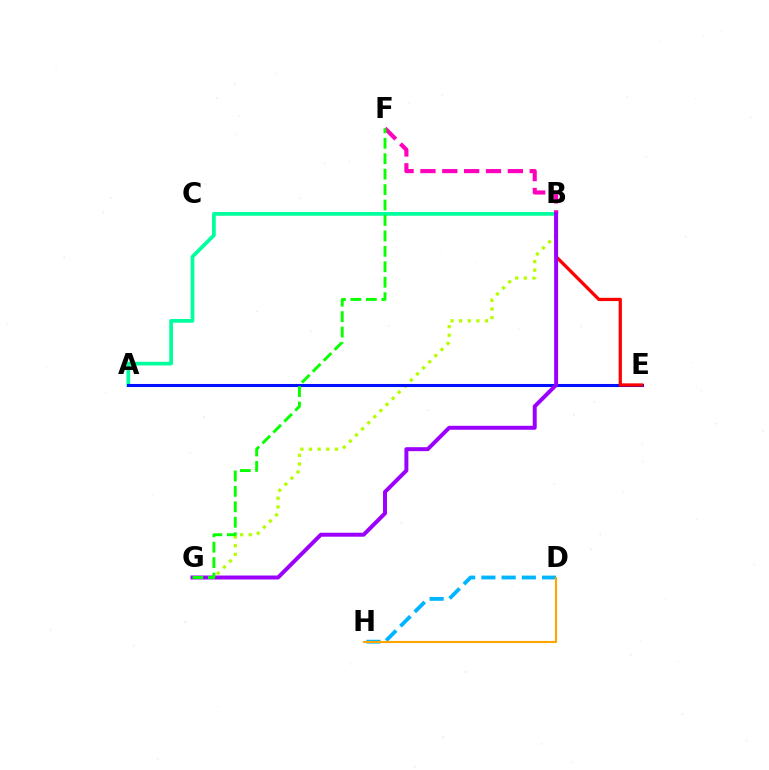{('A', 'B'): [{'color': '#00ff9d', 'line_style': 'solid', 'thickness': 2.67}], ('B', 'G'): [{'color': '#b3ff00', 'line_style': 'dotted', 'thickness': 2.35}, {'color': '#9b00ff', 'line_style': 'solid', 'thickness': 2.85}], ('A', 'E'): [{'color': '#0010ff', 'line_style': 'solid', 'thickness': 2.2}], ('D', 'H'): [{'color': '#00b5ff', 'line_style': 'dashed', 'thickness': 2.75}, {'color': '#ffa500', 'line_style': 'solid', 'thickness': 1.52}], ('B', 'E'): [{'color': '#ff0000', 'line_style': 'solid', 'thickness': 2.34}], ('B', 'F'): [{'color': '#ff00bd', 'line_style': 'dashed', 'thickness': 2.97}], ('F', 'G'): [{'color': '#08ff00', 'line_style': 'dashed', 'thickness': 2.1}]}